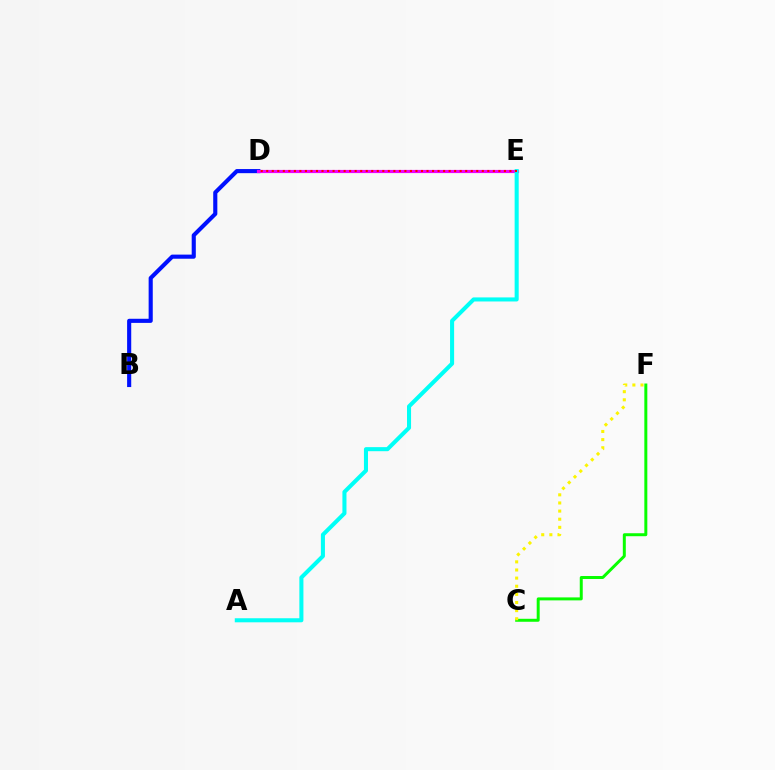{('B', 'D'): [{'color': '#0010ff', 'line_style': 'solid', 'thickness': 2.96}], ('C', 'F'): [{'color': '#08ff00', 'line_style': 'solid', 'thickness': 2.15}, {'color': '#fcf500', 'line_style': 'dotted', 'thickness': 2.21}], ('D', 'E'): [{'color': '#ee00ff', 'line_style': 'solid', 'thickness': 2.28}, {'color': '#ff0000', 'line_style': 'dotted', 'thickness': 1.5}], ('A', 'E'): [{'color': '#00fff6', 'line_style': 'solid', 'thickness': 2.92}]}